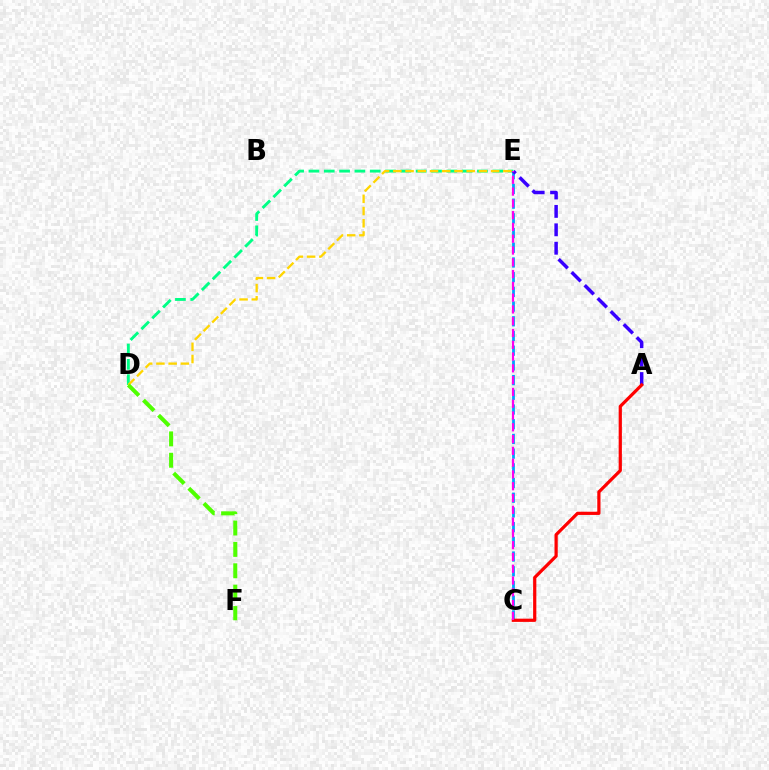{('D', 'E'): [{'color': '#00ff86', 'line_style': 'dashed', 'thickness': 2.08}, {'color': '#ffd500', 'line_style': 'dashed', 'thickness': 1.66}], ('C', 'E'): [{'color': '#009eff', 'line_style': 'dashed', 'thickness': 2.0}, {'color': '#ff00ed', 'line_style': 'dashed', 'thickness': 1.6}], ('A', 'E'): [{'color': '#3700ff', 'line_style': 'dashed', 'thickness': 2.5}], ('D', 'F'): [{'color': '#4fff00', 'line_style': 'dashed', 'thickness': 2.9}], ('A', 'C'): [{'color': '#ff0000', 'line_style': 'solid', 'thickness': 2.32}]}